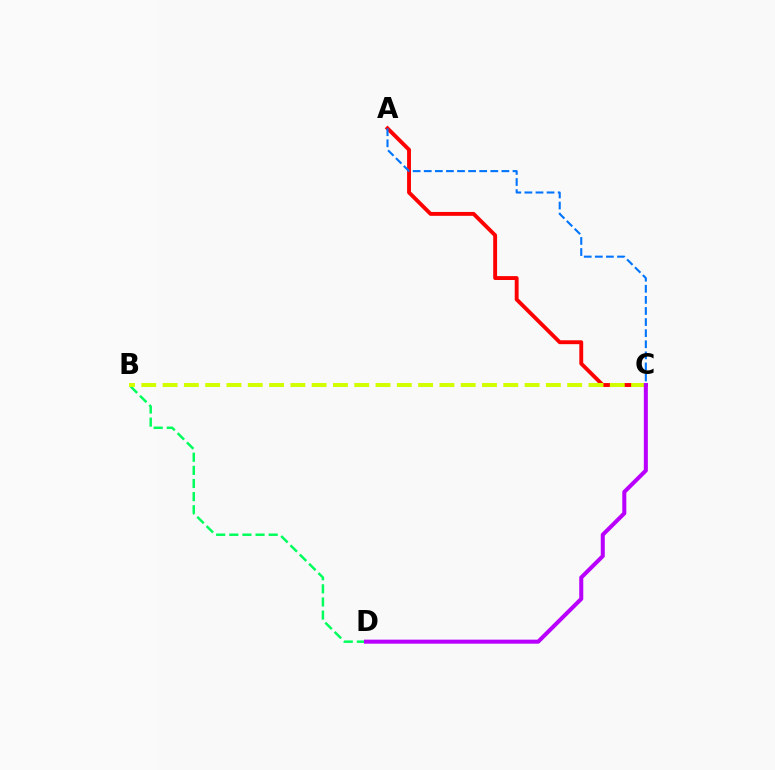{('A', 'C'): [{'color': '#ff0000', 'line_style': 'solid', 'thickness': 2.8}, {'color': '#0074ff', 'line_style': 'dashed', 'thickness': 1.51}], ('B', 'D'): [{'color': '#00ff5c', 'line_style': 'dashed', 'thickness': 1.78}], ('B', 'C'): [{'color': '#d1ff00', 'line_style': 'dashed', 'thickness': 2.89}], ('C', 'D'): [{'color': '#b900ff', 'line_style': 'solid', 'thickness': 2.9}]}